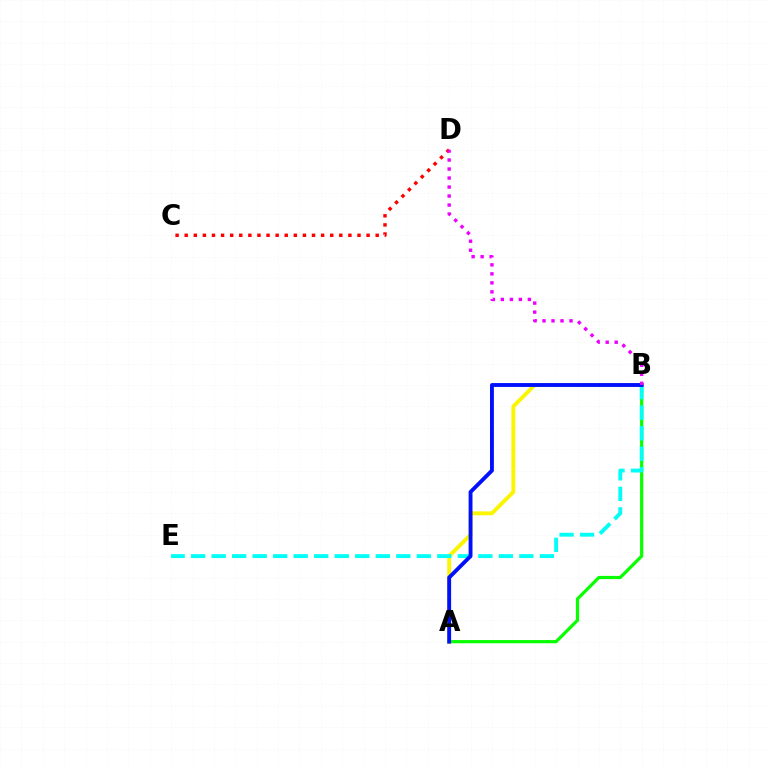{('A', 'B'): [{'color': '#08ff00', 'line_style': 'solid', 'thickness': 2.31}, {'color': '#fcf500', 'line_style': 'solid', 'thickness': 2.79}, {'color': '#0010ff', 'line_style': 'solid', 'thickness': 2.78}], ('C', 'D'): [{'color': '#ff0000', 'line_style': 'dotted', 'thickness': 2.47}], ('B', 'E'): [{'color': '#00fff6', 'line_style': 'dashed', 'thickness': 2.79}], ('B', 'D'): [{'color': '#ee00ff', 'line_style': 'dotted', 'thickness': 2.45}]}